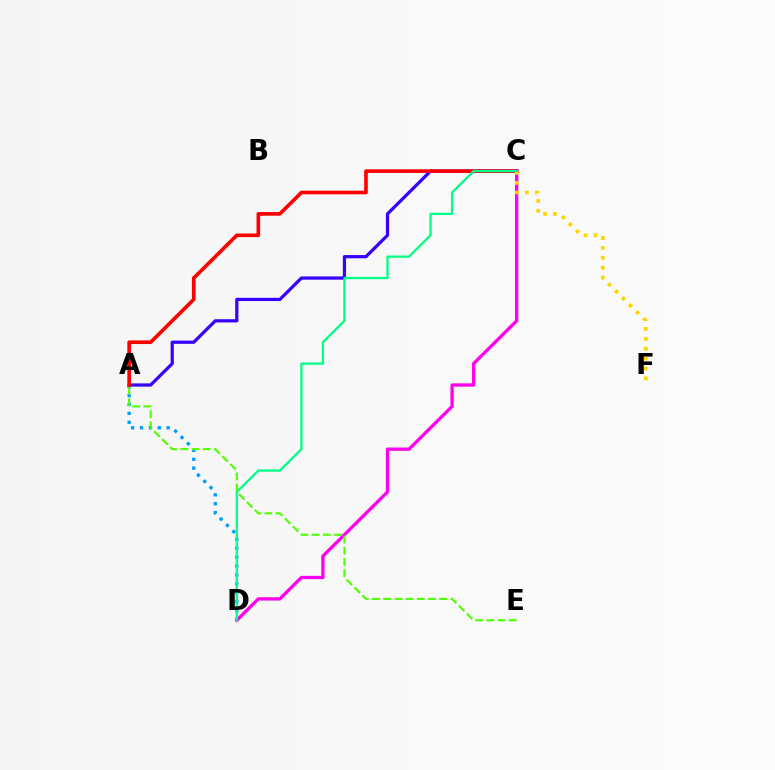{('A', 'C'): [{'color': '#3700ff', 'line_style': 'solid', 'thickness': 2.33}, {'color': '#ff0000', 'line_style': 'solid', 'thickness': 2.62}], ('A', 'D'): [{'color': '#009eff', 'line_style': 'dotted', 'thickness': 2.42}], ('C', 'D'): [{'color': '#ff00ed', 'line_style': 'solid', 'thickness': 2.37}, {'color': '#00ff86', 'line_style': 'solid', 'thickness': 1.64}], ('C', 'F'): [{'color': '#ffd500', 'line_style': 'dotted', 'thickness': 2.69}], ('A', 'E'): [{'color': '#4fff00', 'line_style': 'dashed', 'thickness': 1.52}]}